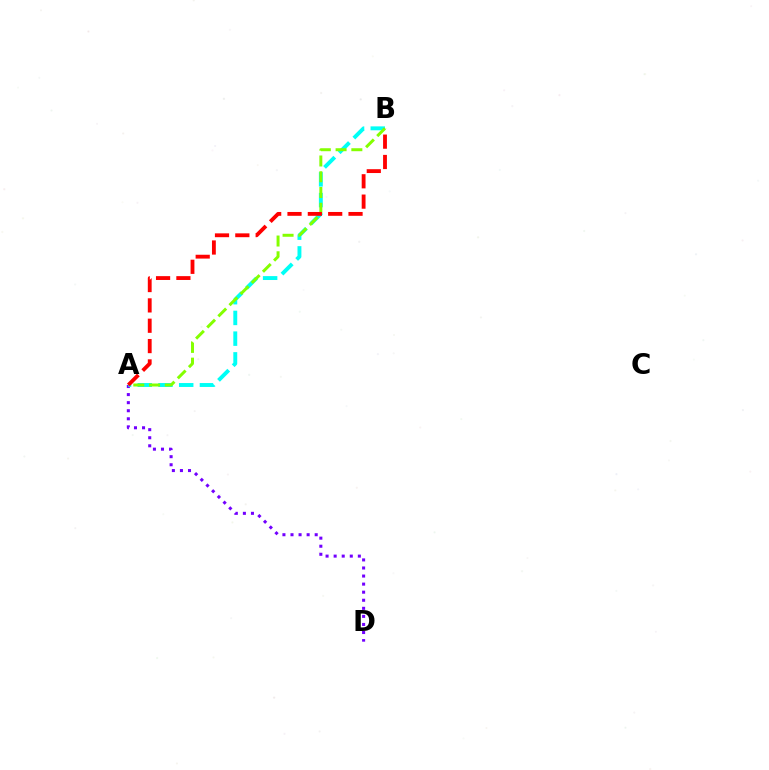{('A', 'D'): [{'color': '#7200ff', 'line_style': 'dotted', 'thickness': 2.19}], ('A', 'B'): [{'color': '#00fff6', 'line_style': 'dashed', 'thickness': 2.82}, {'color': '#84ff00', 'line_style': 'dashed', 'thickness': 2.14}, {'color': '#ff0000', 'line_style': 'dashed', 'thickness': 2.76}]}